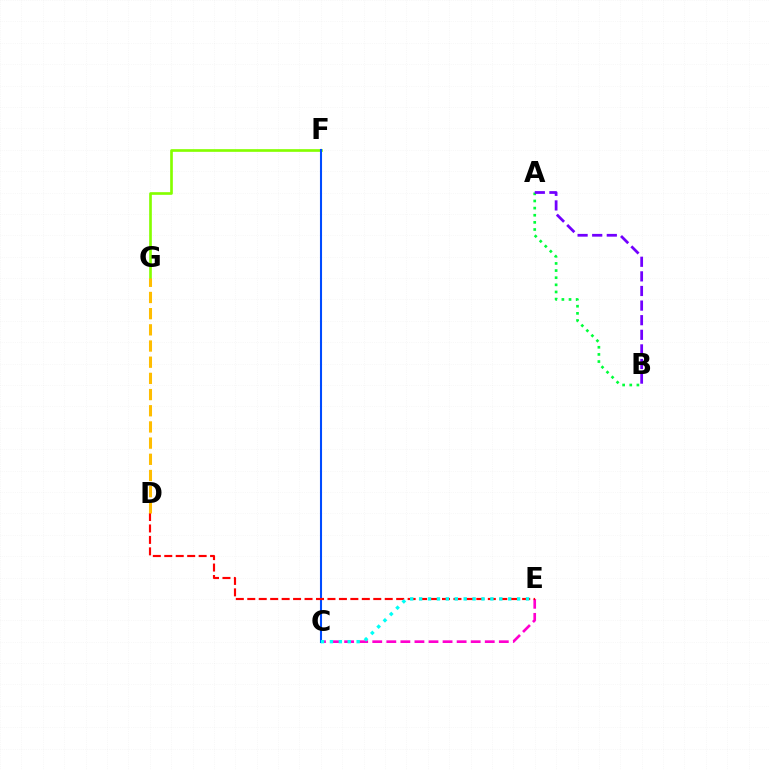{('A', 'B'): [{'color': '#00ff39', 'line_style': 'dotted', 'thickness': 1.94}, {'color': '#7200ff', 'line_style': 'dashed', 'thickness': 1.98}], ('C', 'E'): [{'color': '#ff00cf', 'line_style': 'dashed', 'thickness': 1.91}, {'color': '#00fff6', 'line_style': 'dotted', 'thickness': 2.42}], ('F', 'G'): [{'color': '#84ff00', 'line_style': 'solid', 'thickness': 1.93}], ('C', 'F'): [{'color': '#004bff', 'line_style': 'solid', 'thickness': 1.5}], ('D', 'E'): [{'color': '#ff0000', 'line_style': 'dashed', 'thickness': 1.56}], ('D', 'G'): [{'color': '#ffbd00', 'line_style': 'dashed', 'thickness': 2.2}]}